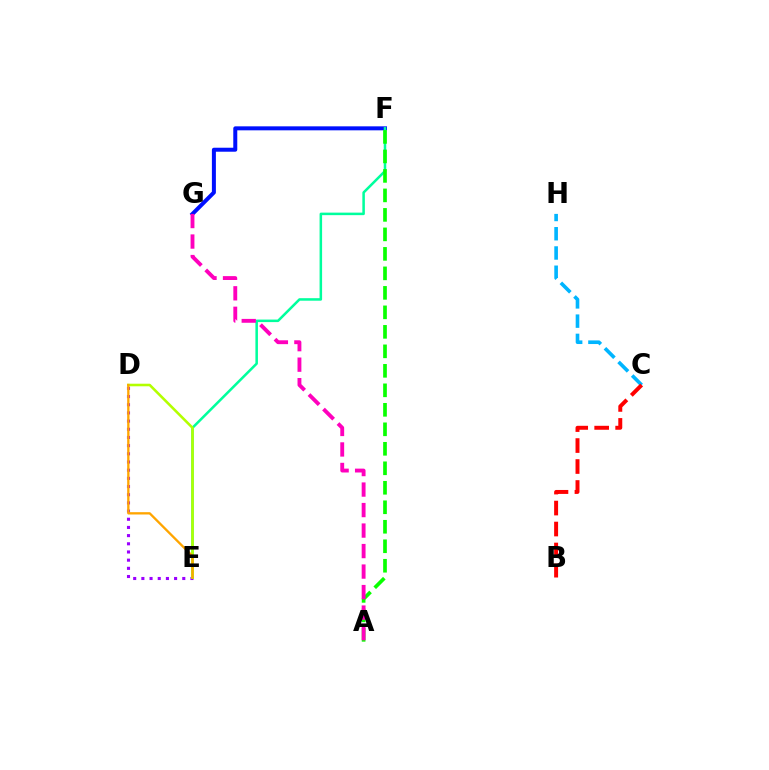{('F', 'G'): [{'color': '#0010ff', 'line_style': 'solid', 'thickness': 2.87}], ('D', 'E'): [{'color': '#9b00ff', 'line_style': 'dotted', 'thickness': 2.22}, {'color': '#b3ff00', 'line_style': 'solid', 'thickness': 1.85}, {'color': '#ffa500', 'line_style': 'solid', 'thickness': 1.67}], ('E', 'F'): [{'color': '#00ff9d', 'line_style': 'solid', 'thickness': 1.82}], ('A', 'F'): [{'color': '#08ff00', 'line_style': 'dashed', 'thickness': 2.65}], ('C', 'H'): [{'color': '#00b5ff', 'line_style': 'dashed', 'thickness': 2.62}], ('B', 'C'): [{'color': '#ff0000', 'line_style': 'dashed', 'thickness': 2.85}], ('A', 'G'): [{'color': '#ff00bd', 'line_style': 'dashed', 'thickness': 2.79}]}